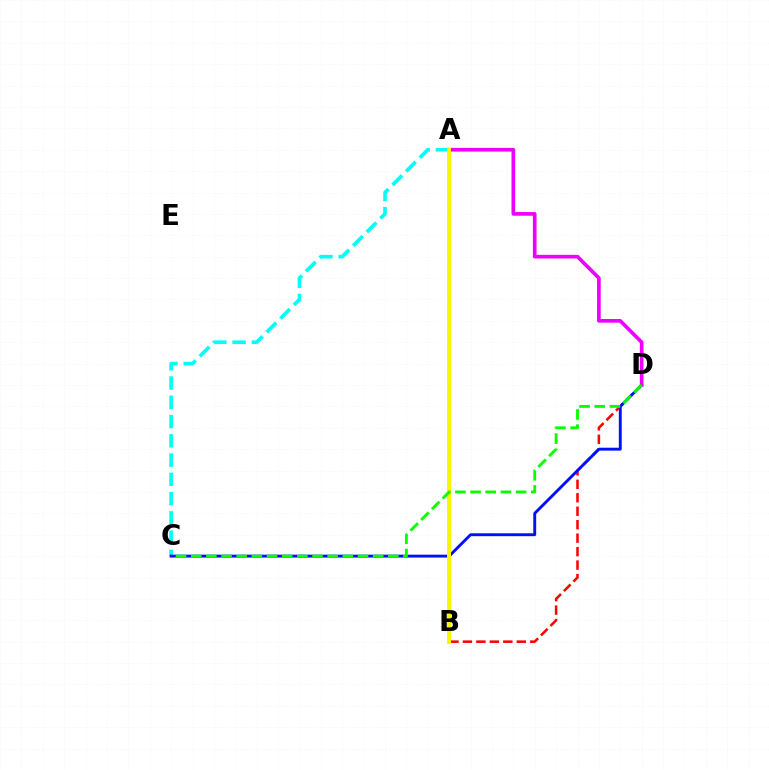{('B', 'D'): [{'color': '#ff0000', 'line_style': 'dashed', 'thickness': 1.83}], ('A', 'C'): [{'color': '#00fff6', 'line_style': 'dashed', 'thickness': 2.62}], ('C', 'D'): [{'color': '#0010ff', 'line_style': 'solid', 'thickness': 2.08}, {'color': '#08ff00', 'line_style': 'dashed', 'thickness': 2.06}], ('A', 'D'): [{'color': '#ee00ff', 'line_style': 'solid', 'thickness': 2.64}], ('A', 'B'): [{'color': '#fcf500', 'line_style': 'solid', 'thickness': 2.85}]}